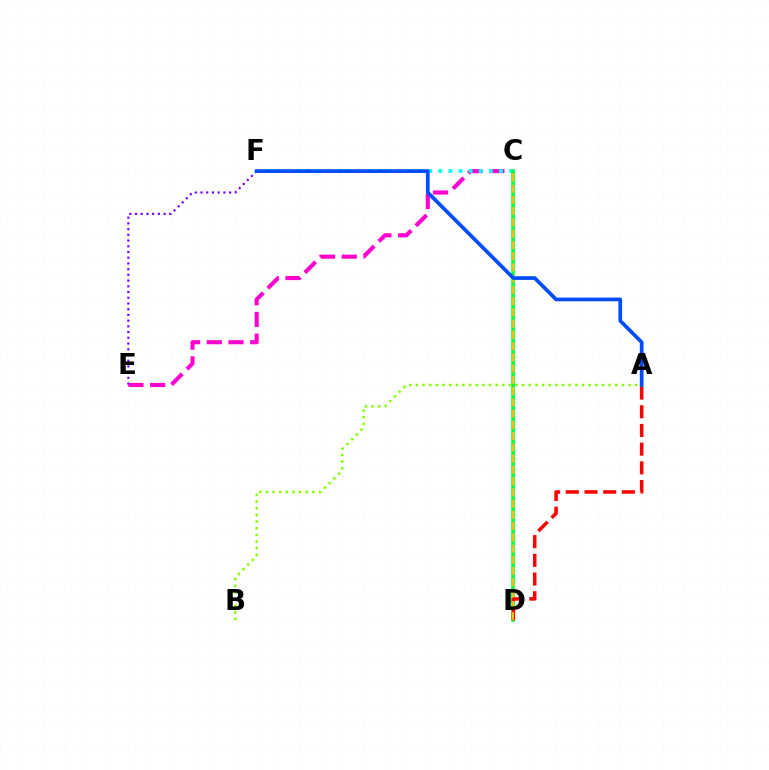{('C', 'E'): [{'color': '#ff00cf', 'line_style': 'dashed', 'thickness': 2.95}], ('A', 'B'): [{'color': '#84ff00', 'line_style': 'dotted', 'thickness': 1.81}], ('C', 'F'): [{'color': '#00fff6', 'line_style': 'dotted', 'thickness': 2.75}], ('C', 'D'): [{'color': '#00ff39', 'line_style': 'solid', 'thickness': 2.53}, {'color': '#ffbd00', 'line_style': 'dashed', 'thickness': 1.53}], ('E', 'F'): [{'color': '#7200ff', 'line_style': 'dotted', 'thickness': 1.55}], ('A', 'D'): [{'color': '#ff0000', 'line_style': 'dashed', 'thickness': 2.54}], ('A', 'F'): [{'color': '#004bff', 'line_style': 'solid', 'thickness': 2.67}]}